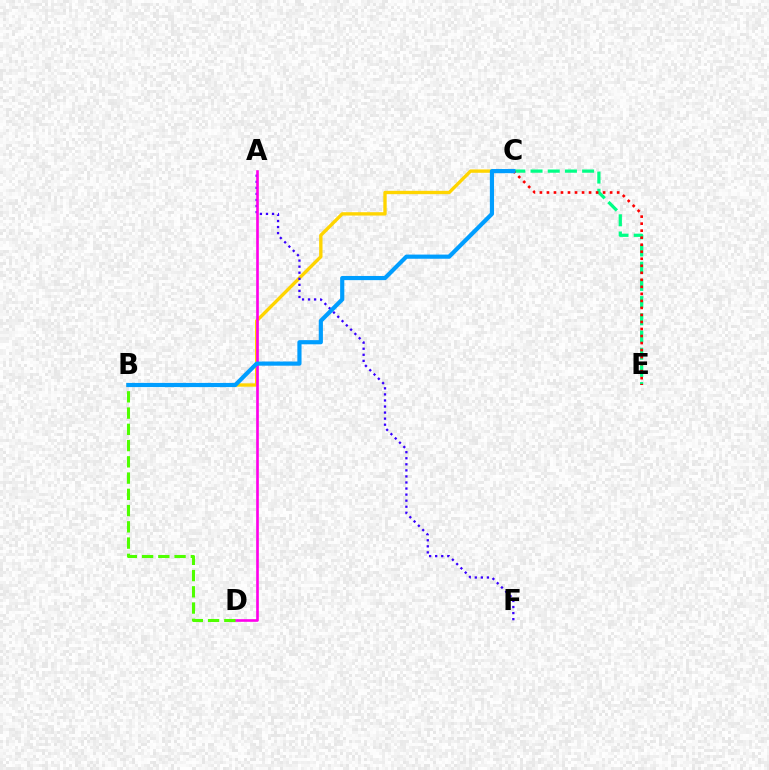{('B', 'C'): [{'color': '#ffd500', 'line_style': 'solid', 'thickness': 2.41}, {'color': '#009eff', 'line_style': 'solid', 'thickness': 3.0}], ('A', 'F'): [{'color': '#3700ff', 'line_style': 'dotted', 'thickness': 1.65}], ('C', 'E'): [{'color': '#00ff86', 'line_style': 'dashed', 'thickness': 2.34}, {'color': '#ff0000', 'line_style': 'dotted', 'thickness': 1.91}], ('A', 'D'): [{'color': '#ff00ed', 'line_style': 'solid', 'thickness': 1.89}], ('B', 'D'): [{'color': '#4fff00', 'line_style': 'dashed', 'thickness': 2.21}]}